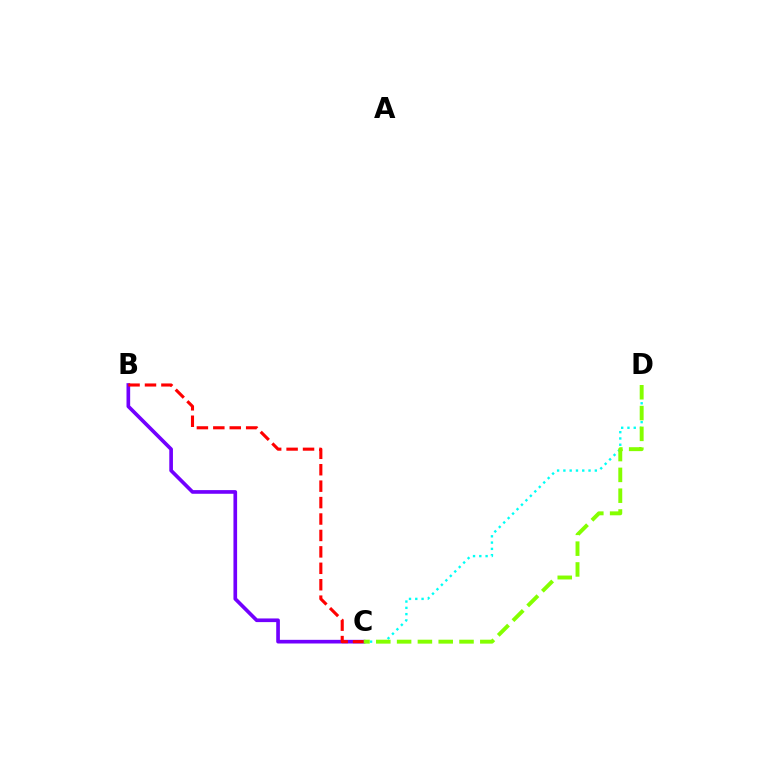{('B', 'C'): [{'color': '#7200ff', 'line_style': 'solid', 'thickness': 2.63}, {'color': '#ff0000', 'line_style': 'dashed', 'thickness': 2.23}], ('C', 'D'): [{'color': '#00fff6', 'line_style': 'dotted', 'thickness': 1.71}, {'color': '#84ff00', 'line_style': 'dashed', 'thickness': 2.83}]}